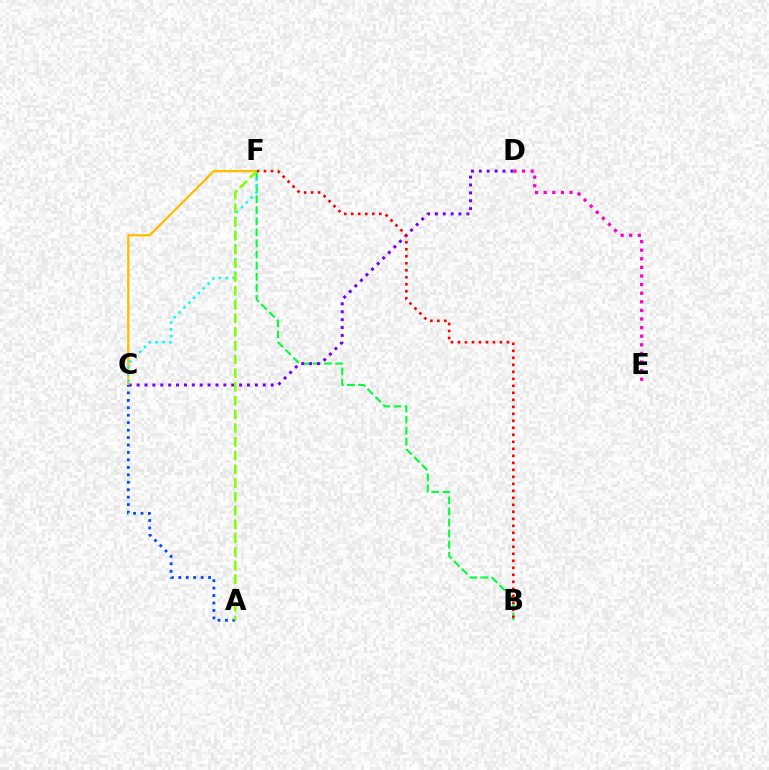{('B', 'F'): [{'color': '#00ff39', 'line_style': 'dashed', 'thickness': 1.51}, {'color': '#ff0000', 'line_style': 'dotted', 'thickness': 1.9}], ('C', 'D'): [{'color': '#7200ff', 'line_style': 'dotted', 'thickness': 2.14}], ('C', 'F'): [{'color': '#ffbd00', 'line_style': 'solid', 'thickness': 1.66}, {'color': '#00fff6', 'line_style': 'dotted', 'thickness': 1.86}], ('D', 'E'): [{'color': '#ff00cf', 'line_style': 'dotted', 'thickness': 2.34}], ('A', 'C'): [{'color': '#004bff', 'line_style': 'dotted', 'thickness': 2.02}], ('A', 'F'): [{'color': '#84ff00', 'line_style': 'dashed', 'thickness': 1.87}]}